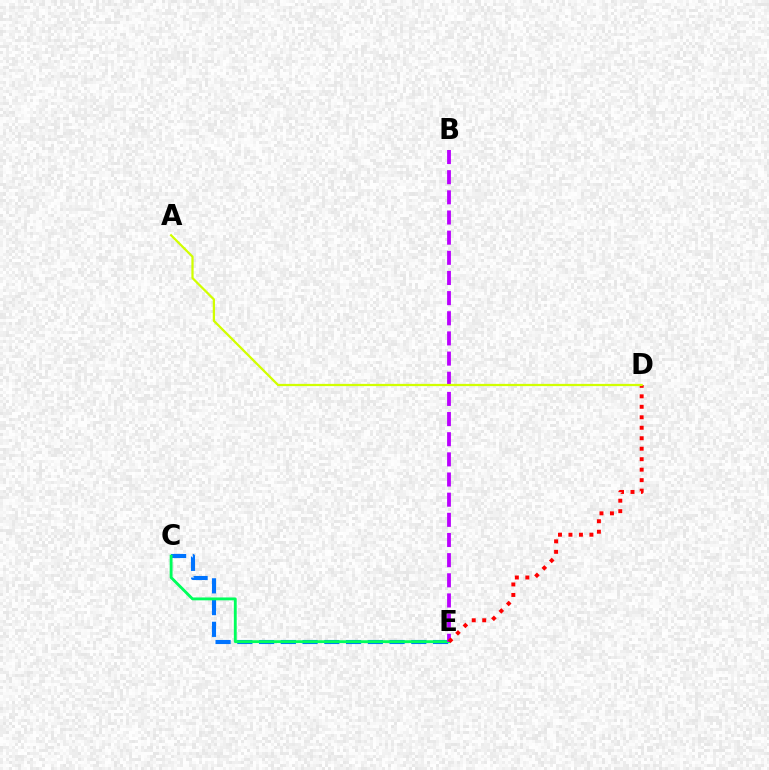{('C', 'E'): [{'color': '#0074ff', 'line_style': 'dashed', 'thickness': 2.95}, {'color': '#00ff5c', 'line_style': 'solid', 'thickness': 2.06}], ('B', 'E'): [{'color': '#b900ff', 'line_style': 'dashed', 'thickness': 2.74}], ('D', 'E'): [{'color': '#ff0000', 'line_style': 'dotted', 'thickness': 2.85}], ('A', 'D'): [{'color': '#d1ff00', 'line_style': 'solid', 'thickness': 1.62}]}